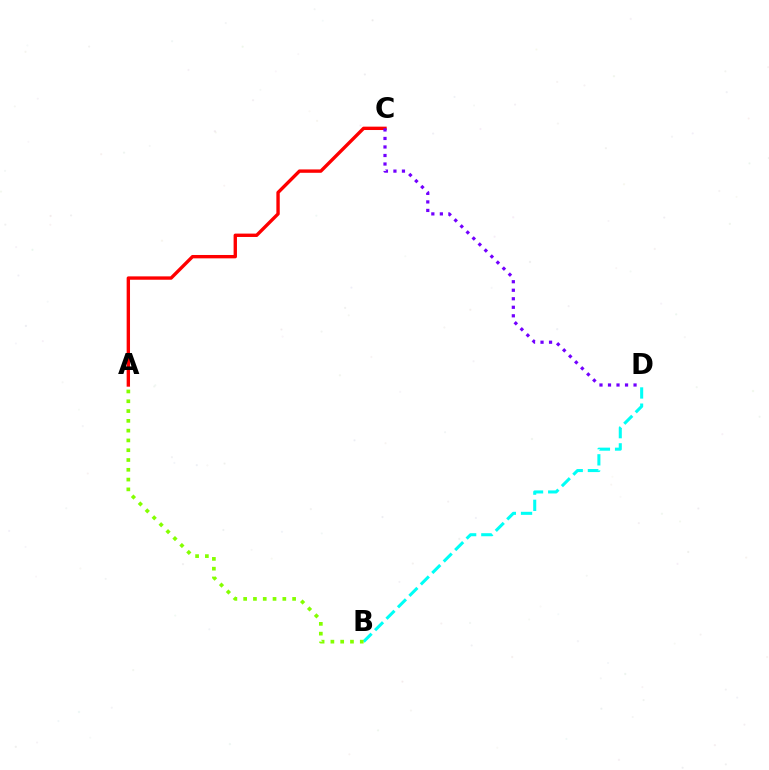{('A', 'C'): [{'color': '#ff0000', 'line_style': 'solid', 'thickness': 2.43}], ('C', 'D'): [{'color': '#7200ff', 'line_style': 'dotted', 'thickness': 2.31}], ('B', 'D'): [{'color': '#00fff6', 'line_style': 'dashed', 'thickness': 2.2}], ('A', 'B'): [{'color': '#84ff00', 'line_style': 'dotted', 'thickness': 2.66}]}